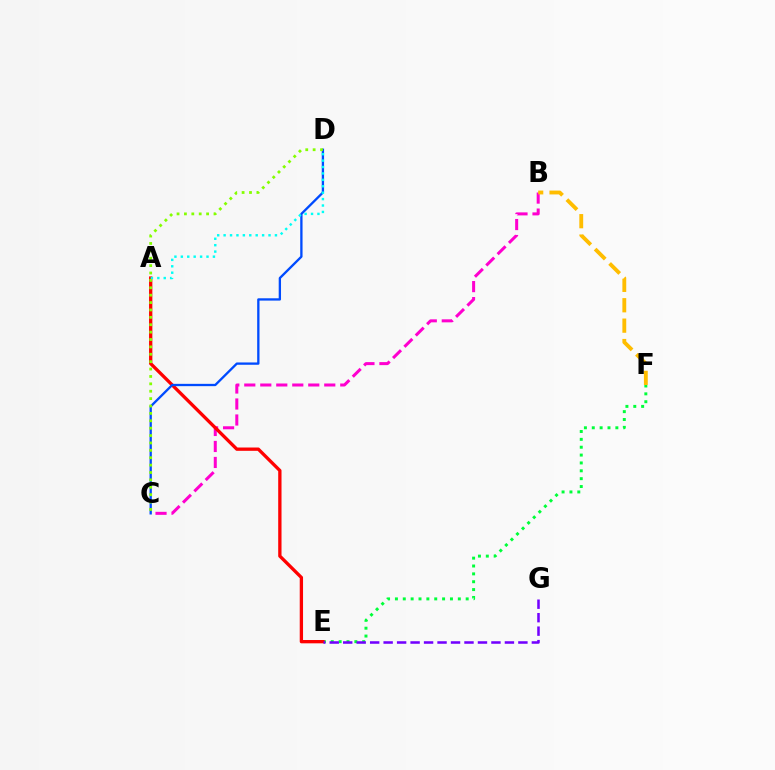{('E', 'F'): [{'color': '#00ff39', 'line_style': 'dotted', 'thickness': 2.14}], ('B', 'C'): [{'color': '#ff00cf', 'line_style': 'dashed', 'thickness': 2.17}], ('A', 'E'): [{'color': '#ff0000', 'line_style': 'solid', 'thickness': 2.38}], ('C', 'D'): [{'color': '#004bff', 'line_style': 'solid', 'thickness': 1.67}, {'color': '#84ff00', 'line_style': 'dotted', 'thickness': 2.01}], ('A', 'D'): [{'color': '#00fff6', 'line_style': 'dotted', 'thickness': 1.74}], ('B', 'F'): [{'color': '#ffbd00', 'line_style': 'dashed', 'thickness': 2.77}], ('E', 'G'): [{'color': '#7200ff', 'line_style': 'dashed', 'thickness': 1.83}]}